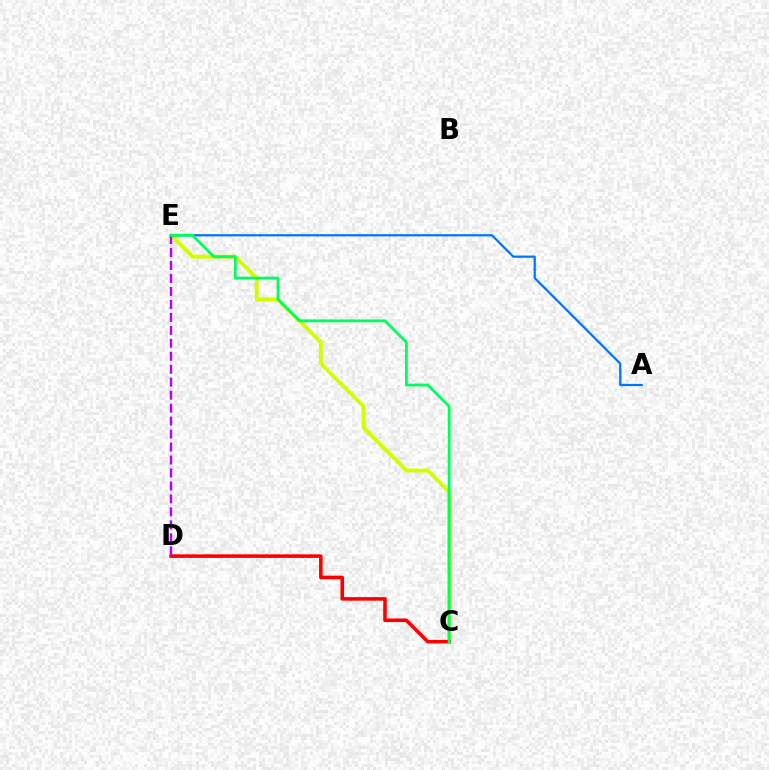{('C', 'E'): [{'color': '#d1ff00', 'line_style': 'solid', 'thickness': 2.81}, {'color': '#00ff5c', 'line_style': 'solid', 'thickness': 2.01}], ('A', 'E'): [{'color': '#0074ff', 'line_style': 'solid', 'thickness': 1.59}], ('D', 'E'): [{'color': '#b900ff', 'line_style': 'dashed', 'thickness': 1.76}], ('C', 'D'): [{'color': '#ff0000', 'line_style': 'solid', 'thickness': 2.57}]}